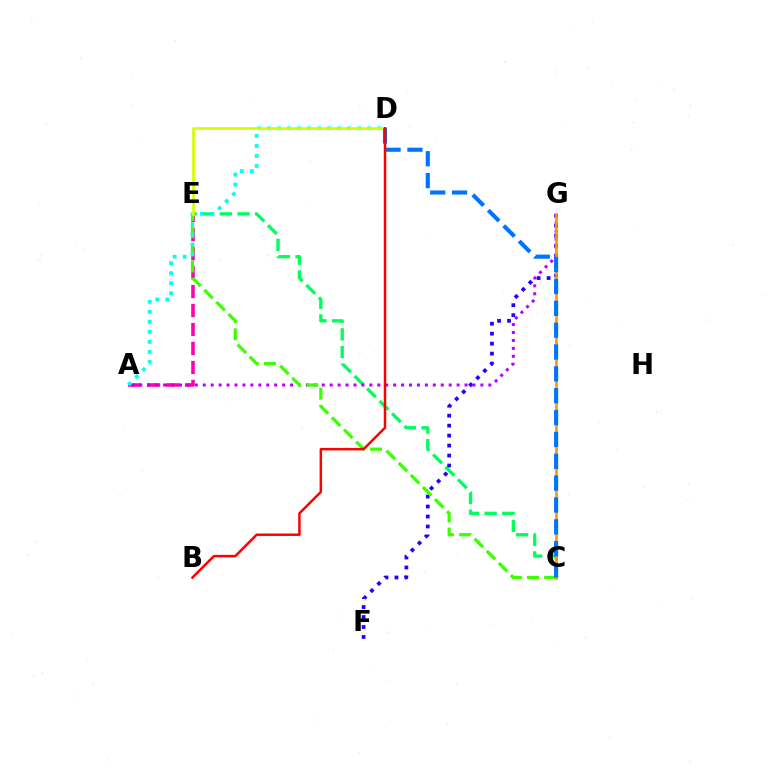{('C', 'E'): [{'color': '#00ff5c', 'line_style': 'dashed', 'thickness': 2.4}, {'color': '#3dff00', 'line_style': 'dashed', 'thickness': 2.33}], ('A', 'E'): [{'color': '#ff00ac', 'line_style': 'dashed', 'thickness': 2.58}], ('F', 'G'): [{'color': '#2500ff', 'line_style': 'dotted', 'thickness': 2.71}], ('A', 'G'): [{'color': '#b900ff', 'line_style': 'dotted', 'thickness': 2.16}], ('A', 'D'): [{'color': '#00fff6', 'line_style': 'dotted', 'thickness': 2.72}], ('C', 'G'): [{'color': '#ff9400', 'line_style': 'solid', 'thickness': 1.88}], ('D', 'E'): [{'color': '#d1ff00', 'line_style': 'solid', 'thickness': 1.94}], ('C', 'D'): [{'color': '#0074ff', 'line_style': 'dashed', 'thickness': 2.97}], ('B', 'D'): [{'color': '#ff0000', 'line_style': 'solid', 'thickness': 1.79}]}